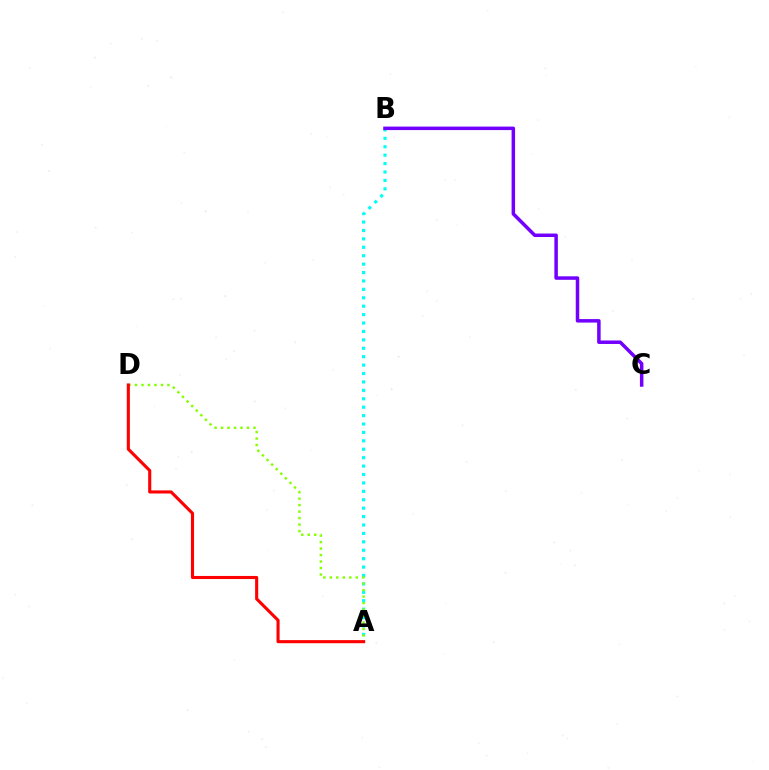{('A', 'B'): [{'color': '#00fff6', 'line_style': 'dotted', 'thickness': 2.29}], ('A', 'D'): [{'color': '#84ff00', 'line_style': 'dotted', 'thickness': 1.76}, {'color': '#ff0000', 'line_style': 'solid', 'thickness': 2.23}], ('B', 'C'): [{'color': '#7200ff', 'line_style': 'solid', 'thickness': 2.52}]}